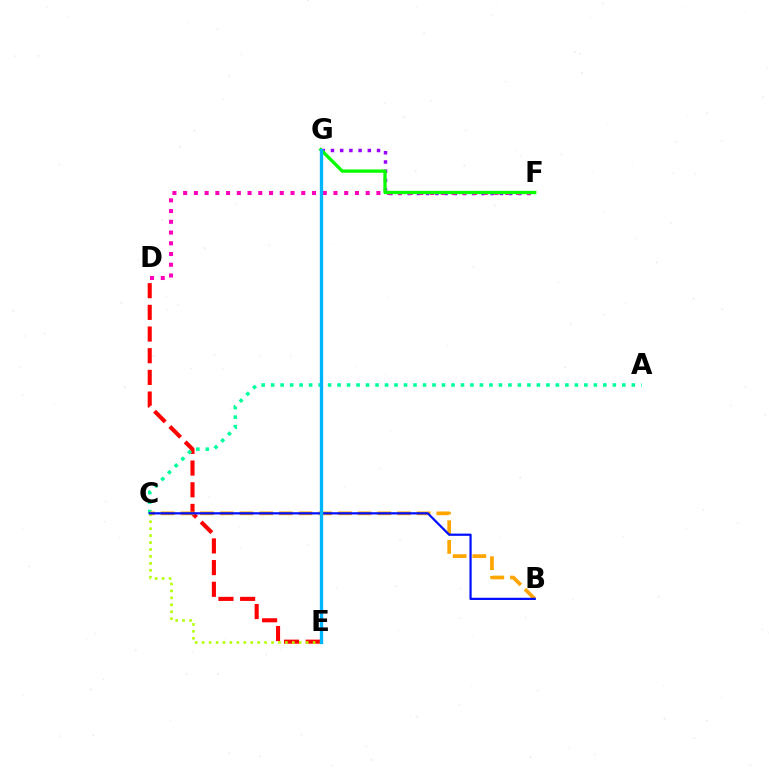{('F', 'G'): [{'color': '#9b00ff', 'line_style': 'dotted', 'thickness': 2.5}, {'color': '#08ff00', 'line_style': 'solid', 'thickness': 2.39}], ('D', 'E'): [{'color': '#ff0000', 'line_style': 'dashed', 'thickness': 2.95}], ('A', 'C'): [{'color': '#00ff9d', 'line_style': 'dotted', 'thickness': 2.58}], ('B', 'C'): [{'color': '#ffa500', 'line_style': 'dashed', 'thickness': 2.68}, {'color': '#0010ff', 'line_style': 'solid', 'thickness': 1.6}], ('D', 'F'): [{'color': '#ff00bd', 'line_style': 'dotted', 'thickness': 2.92}], ('C', 'E'): [{'color': '#b3ff00', 'line_style': 'dotted', 'thickness': 1.88}], ('E', 'G'): [{'color': '#00b5ff', 'line_style': 'solid', 'thickness': 2.4}]}